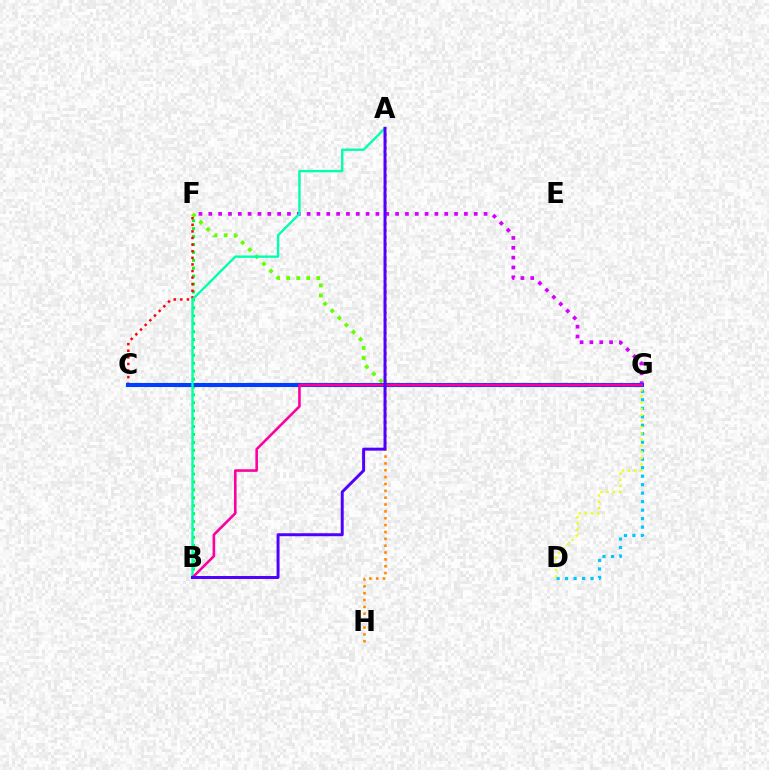{('F', 'G'): [{'color': '#66ff00', 'line_style': 'dotted', 'thickness': 2.72}, {'color': '#d600ff', 'line_style': 'dotted', 'thickness': 2.67}], ('D', 'G'): [{'color': '#00c7ff', 'line_style': 'dotted', 'thickness': 2.31}, {'color': '#eeff00', 'line_style': 'dotted', 'thickness': 1.68}], ('B', 'F'): [{'color': '#00ff27', 'line_style': 'dotted', 'thickness': 2.15}], ('C', 'F'): [{'color': '#ff0000', 'line_style': 'dotted', 'thickness': 1.79}], ('C', 'G'): [{'color': '#003fff', 'line_style': 'solid', 'thickness': 2.94}], ('A', 'H'): [{'color': '#ff8800', 'line_style': 'dotted', 'thickness': 1.86}], ('A', 'B'): [{'color': '#00ffaf', 'line_style': 'solid', 'thickness': 1.71}, {'color': '#4f00ff', 'line_style': 'solid', 'thickness': 2.13}], ('B', 'G'): [{'color': '#ff00a0', 'line_style': 'solid', 'thickness': 1.87}]}